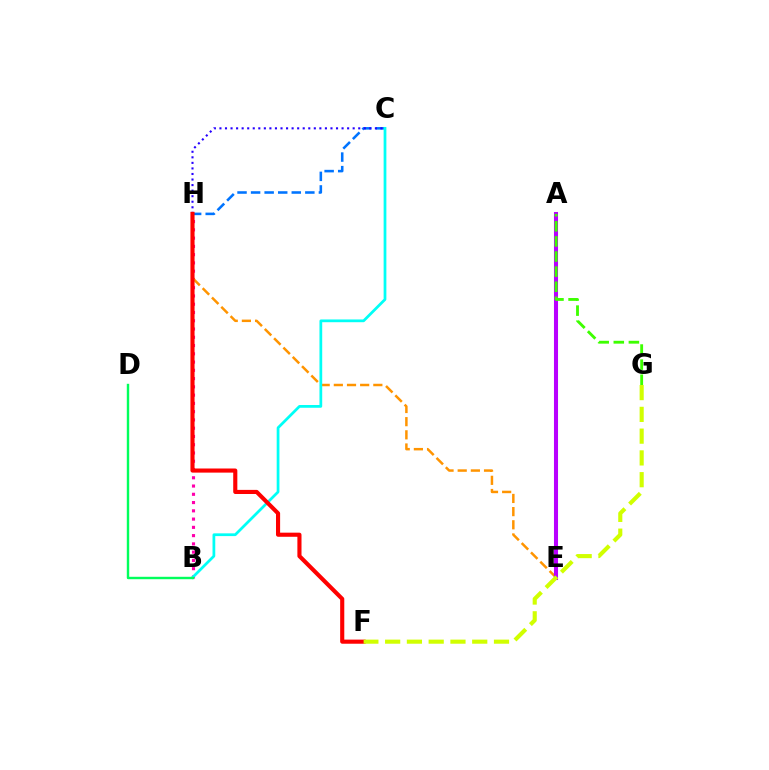{('B', 'H'): [{'color': '#ff00ac', 'line_style': 'dotted', 'thickness': 2.25}], ('C', 'H'): [{'color': '#0074ff', 'line_style': 'dashed', 'thickness': 1.84}, {'color': '#2500ff', 'line_style': 'dotted', 'thickness': 1.51}], ('E', 'H'): [{'color': '#ff9400', 'line_style': 'dashed', 'thickness': 1.79}], ('A', 'E'): [{'color': '#b900ff', 'line_style': 'solid', 'thickness': 2.92}], ('B', 'C'): [{'color': '#00fff6', 'line_style': 'solid', 'thickness': 1.98}], ('A', 'G'): [{'color': '#3dff00', 'line_style': 'dashed', 'thickness': 2.05}], ('B', 'D'): [{'color': '#00ff5c', 'line_style': 'solid', 'thickness': 1.74}], ('F', 'H'): [{'color': '#ff0000', 'line_style': 'solid', 'thickness': 2.96}], ('F', 'G'): [{'color': '#d1ff00', 'line_style': 'dashed', 'thickness': 2.96}]}